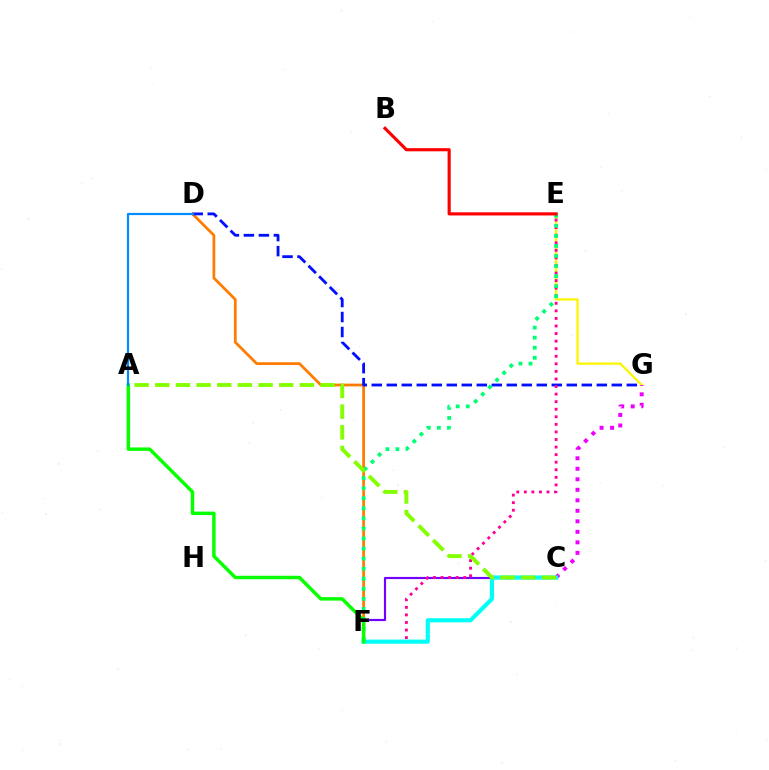{('D', 'F'): [{'color': '#ff7c00', 'line_style': 'solid', 'thickness': 1.98}], ('D', 'G'): [{'color': '#0010ff', 'line_style': 'dashed', 'thickness': 2.04}], ('C', 'F'): [{'color': '#7200ff', 'line_style': 'solid', 'thickness': 1.56}, {'color': '#00fff6', 'line_style': 'solid', 'thickness': 2.99}], ('E', 'G'): [{'color': '#fcf500', 'line_style': 'solid', 'thickness': 1.63}], ('E', 'F'): [{'color': '#ff0094', 'line_style': 'dotted', 'thickness': 2.06}, {'color': '#00ff74', 'line_style': 'dotted', 'thickness': 2.73}], ('C', 'G'): [{'color': '#ee00ff', 'line_style': 'dotted', 'thickness': 2.86}], ('B', 'E'): [{'color': '#ff0000', 'line_style': 'solid', 'thickness': 2.26}], ('A', 'F'): [{'color': '#08ff00', 'line_style': 'solid', 'thickness': 2.49}], ('A', 'C'): [{'color': '#84ff00', 'line_style': 'dashed', 'thickness': 2.81}], ('A', 'D'): [{'color': '#008cff', 'line_style': 'solid', 'thickness': 1.58}]}